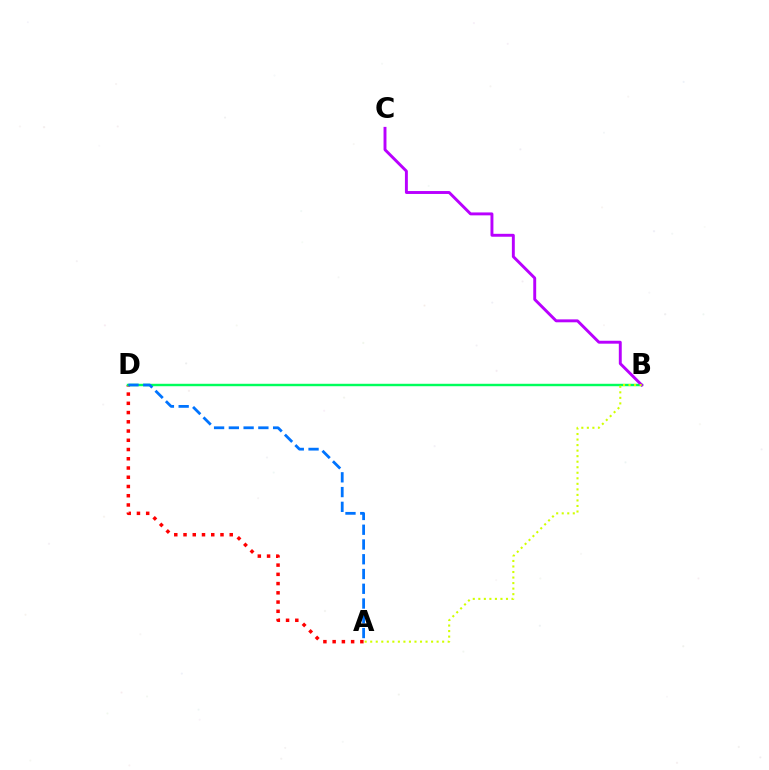{('A', 'D'): [{'color': '#ff0000', 'line_style': 'dotted', 'thickness': 2.51}, {'color': '#0074ff', 'line_style': 'dashed', 'thickness': 2.01}], ('B', 'D'): [{'color': '#00ff5c', 'line_style': 'solid', 'thickness': 1.75}], ('B', 'C'): [{'color': '#b900ff', 'line_style': 'solid', 'thickness': 2.1}], ('A', 'B'): [{'color': '#d1ff00', 'line_style': 'dotted', 'thickness': 1.5}]}